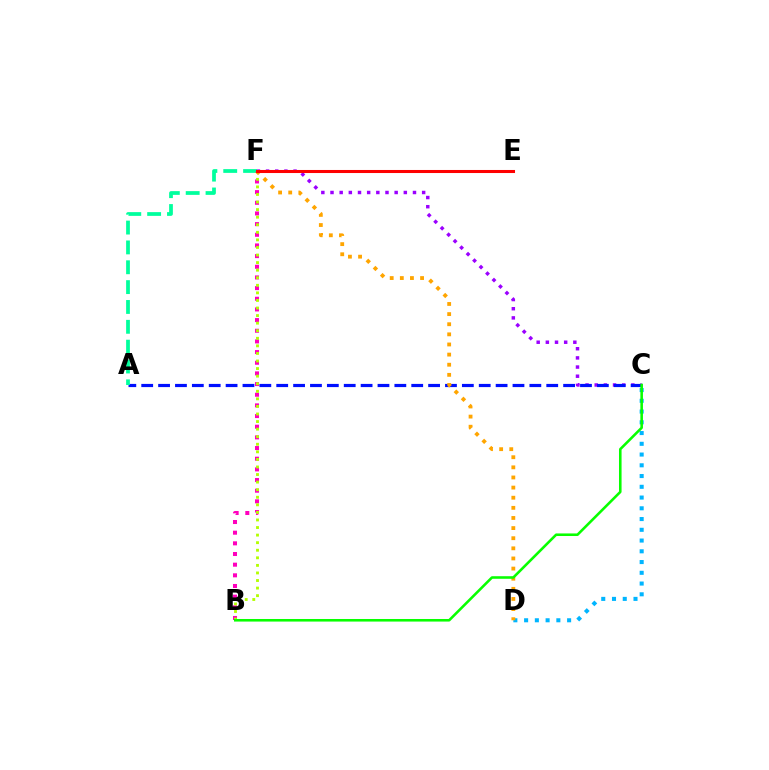{('C', 'F'): [{'color': '#9b00ff', 'line_style': 'dotted', 'thickness': 2.49}], ('C', 'D'): [{'color': '#00b5ff', 'line_style': 'dotted', 'thickness': 2.92}], ('A', 'C'): [{'color': '#0010ff', 'line_style': 'dashed', 'thickness': 2.29}], ('B', 'F'): [{'color': '#ff00bd', 'line_style': 'dotted', 'thickness': 2.9}, {'color': '#b3ff00', 'line_style': 'dotted', 'thickness': 2.06}], ('A', 'F'): [{'color': '#00ff9d', 'line_style': 'dashed', 'thickness': 2.7}], ('D', 'F'): [{'color': '#ffa500', 'line_style': 'dotted', 'thickness': 2.75}], ('E', 'F'): [{'color': '#ff0000', 'line_style': 'solid', 'thickness': 2.2}], ('B', 'C'): [{'color': '#08ff00', 'line_style': 'solid', 'thickness': 1.85}]}